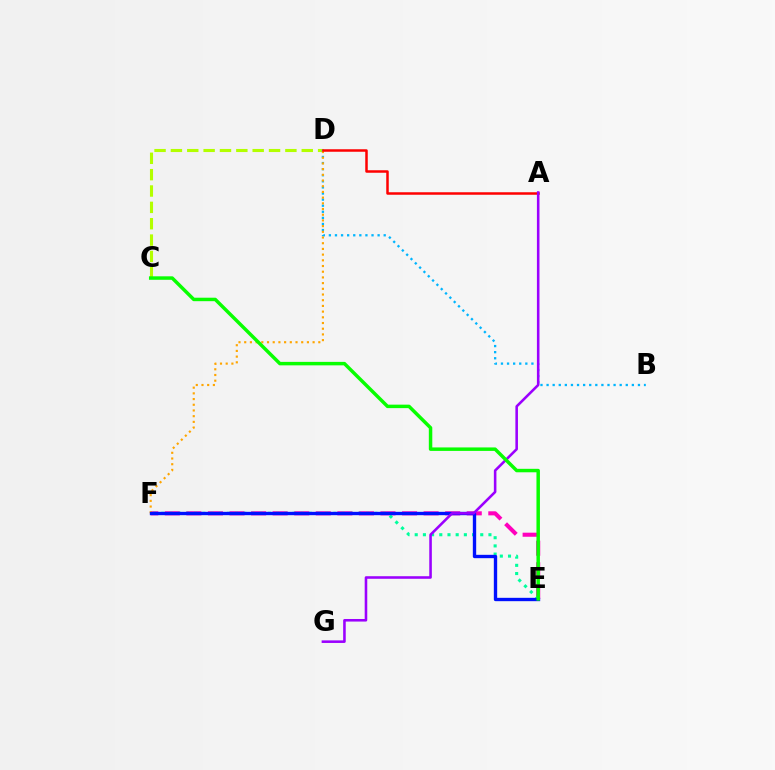{('C', 'D'): [{'color': '#b3ff00', 'line_style': 'dashed', 'thickness': 2.22}], ('E', 'F'): [{'color': '#ff00bd', 'line_style': 'dashed', 'thickness': 2.93}, {'color': '#00ff9d', 'line_style': 'dotted', 'thickness': 2.23}, {'color': '#0010ff', 'line_style': 'solid', 'thickness': 2.41}], ('B', 'D'): [{'color': '#00b5ff', 'line_style': 'dotted', 'thickness': 1.66}], ('D', 'F'): [{'color': '#ffa500', 'line_style': 'dotted', 'thickness': 1.55}], ('A', 'D'): [{'color': '#ff0000', 'line_style': 'solid', 'thickness': 1.8}], ('A', 'G'): [{'color': '#9b00ff', 'line_style': 'solid', 'thickness': 1.85}], ('C', 'E'): [{'color': '#08ff00', 'line_style': 'solid', 'thickness': 2.5}]}